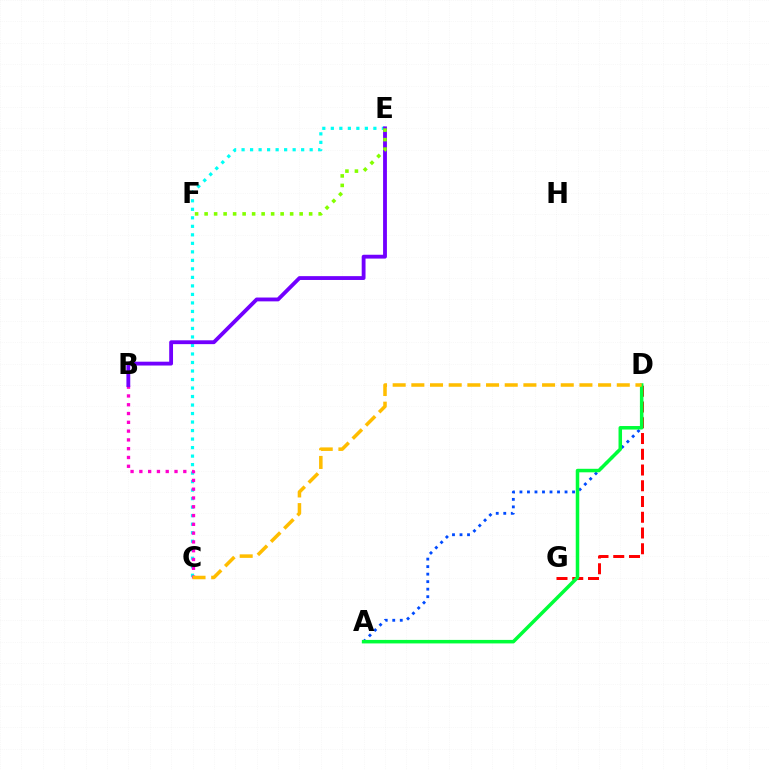{('C', 'E'): [{'color': '#00fff6', 'line_style': 'dotted', 'thickness': 2.31}], ('D', 'G'): [{'color': '#ff0000', 'line_style': 'dashed', 'thickness': 2.14}], ('B', 'C'): [{'color': '#ff00cf', 'line_style': 'dotted', 'thickness': 2.39}], ('B', 'E'): [{'color': '#7200ff', 'line_style': 'solid', 'thickness': 2.76}], ('A', 'D'): [{'color': '#004bff', 'line_style': 'dotted', 'thickness': 2.04}, {'color': '#00ff39', 'line_style': 'solid', 'thickness': 2.53}], ('E', 'F'): [{'color': '#84ff00', 'line_style': 'dotted', 'thickness': 2.58}], ('C', 'D'): [{'color': '#ffbd00', 'line_style': 'dashed', 'thickness': 2.54}]}